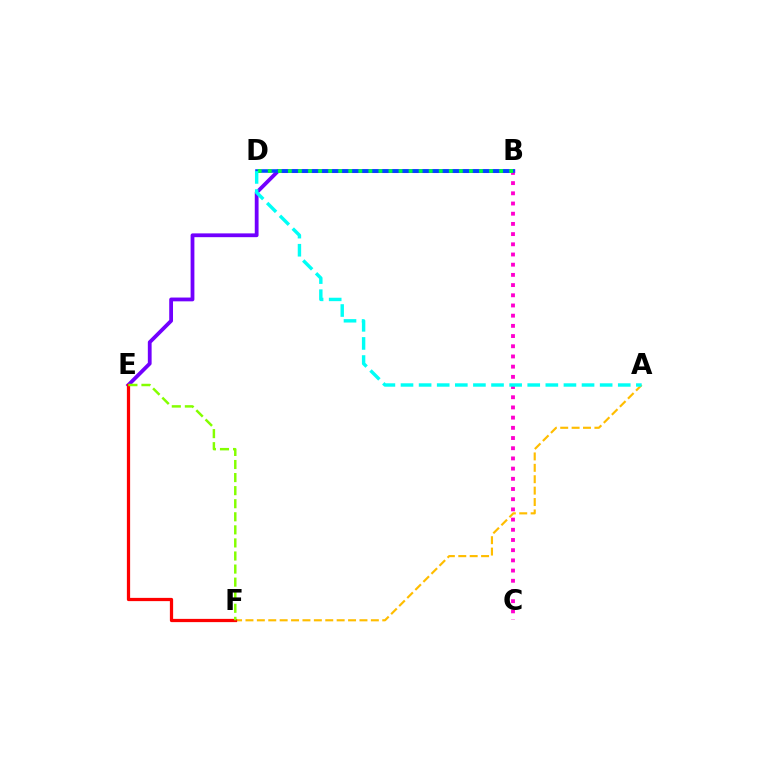{('B', 'E'): [{'color': '#7200ff', 'line_style': 'solid', 'thickness': 2.73}], ('B', 'C'): [{'color': '#ff00cf', 'line_style': 'dotted', 'thickness': 2.77}], ('A', 'F'): [{'color': '#ffbd00', 'line_style': 'dashed', 'thickness': 1.55}], ('B', 'D'): [{'color': '#004bff', 'line_style': 'solid', 'thickness': 2.58}, {'color': '#00ff39', 'line_style': 'dotted', 'thickness': 2.73}], ('E', 'F'): [{'color': '#ff0000', 'line_style': 'solid', 'thickness': 2.33}, {'color': '#84ff00', 'line_style': 'dashed', 'thickness': 1.78}], ('A', 'D'): [{'color': '#00fff6', 'line_style': 'dashed', 'thickness': 2.46}]}